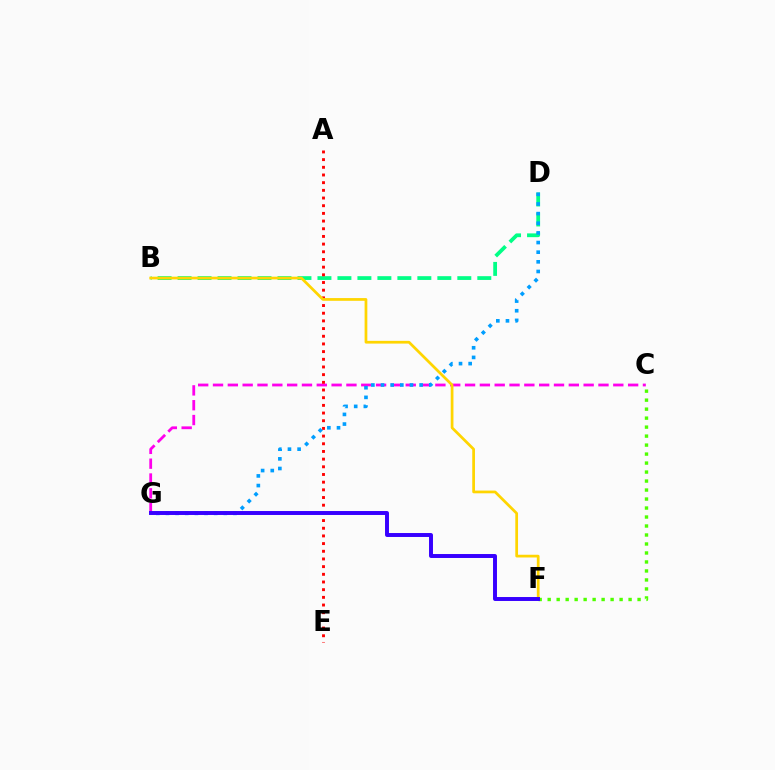{('B', 'D'): [{'color': '#00ff86', 'line_style': 'dashed', 'thickness': 2.71}], ('C', 'G'): [{'color': '#ff00ed', 'line_style': 'dashed', 'thickness': 2.01}], ('A', 'E'): [{'color': '#ff0000', 'line_style': 'dotted', 'thickness': 2.09}], ('B', 'F'): [{'color': '#ffd500', 'line_style': 'solid', 'thickness': 1.97}], ('C', 'F'): [{'color': '#4fff00', 'line_style': 'dotted', 'thickness': 2.44}], ('D', 'G'): [{'color': '#009eff', 'line_style': 'dotted', 'thickness': 2.62}], ('F', 'G'): [{'color': '#3700ff', 'line_style': 'solid', 'thickness': 2.84}]}